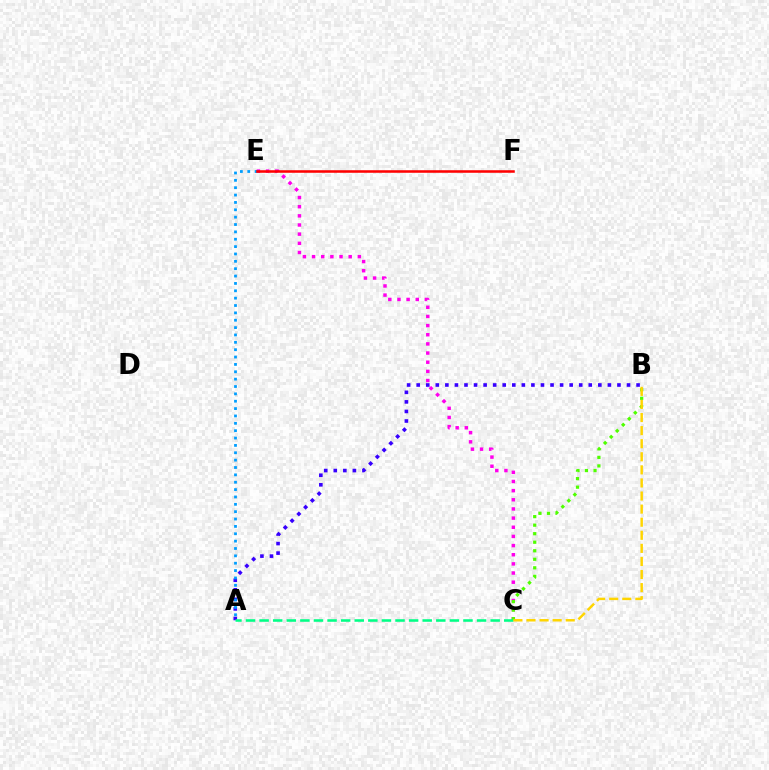{('C', 'E'): [{'color': '#ff00ed', 'line_style': 'dotted', 'thickness': 2.49}], ('A', 'B'): [{'color': '#3700ff', 'line_style': 'dotted', 'thickness': 2.6}], ('B', 'C'): [{'color': '#4fff00', 'line_style': 'dotted', 'thickness': 2.32}, {'color': '#ffd500', 'line_style': 'dashed', 'thickness': 1.78}], ('A', 'C'): [{'color': '#00ff86', 'line_style': 'dashed', 'thickness': 1.85}], ('A', 'E'): [{'color': '#009eff', 'line_style': 'dotted', 'thickness': 2.0}], ('E', 'F'): [{'color': '#ff0000', 'line_style': 'solid', 'thickness': 1.83}]}